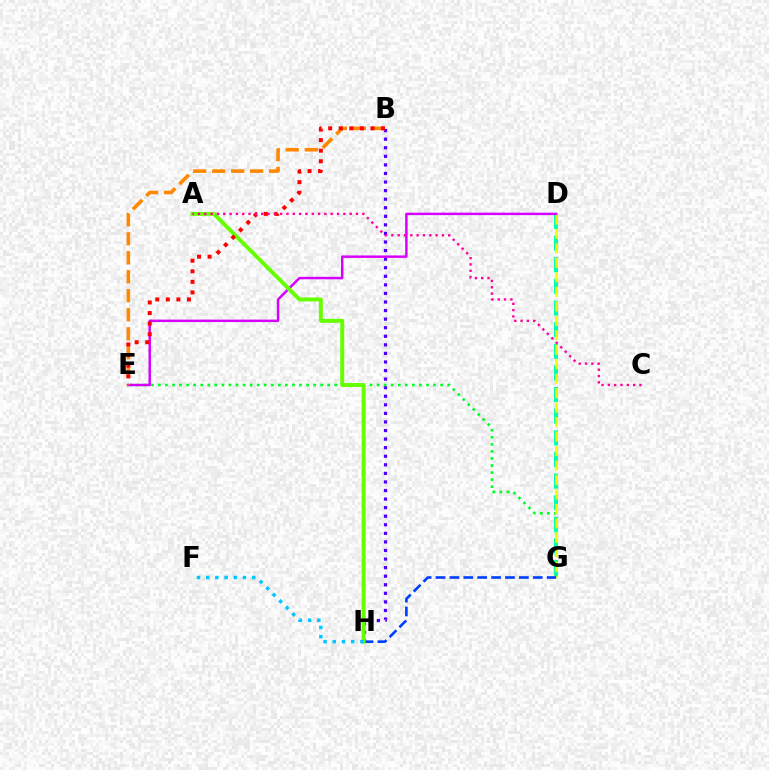{('B', 'H'): [{'color': '#4f00ff', 'line_style': 'dotted', 'thickness': 2.33}], ('D', 'G'): [{'color': '#00ffaf', 'line_style': 'dashed', 'thickness': 2.94}, {'color': '#eeff00', 'line_style': 'dashed', 'thickness': 1.97}], ('E', 'G'): [{'color': '#00ff27', 'line_style': 'dotted', 'thickness': 1.92}], ('D', 'E'): [{'color': '#d600ff', 'line_style': 'solid', 'thickness': 1.77}], ('B', 'E'): [{'color': '#ff8800', 'line_style': 'dashed', 'thickness': 2.58}, {'color': '#ff0000', 'line_style': 'dotted', 'thickness': 2.87}], ('G', 'H'): [{'color': '#003fff', 'line_style': 'dashed', 'thickness': 1.89}], ('A', 'H'): [{'color': '#66ff00', 'line_style': 'solid', 'thickness': 2.86}], ('F', 'H'): [{'color': '#00c7ff', 'line_style': 'dotted', 'thickness': 2.5}], ('A', 'C'): [{'color': '#ff00a0', 'line_style': 'dotted', 'thickness': 1.72}]}